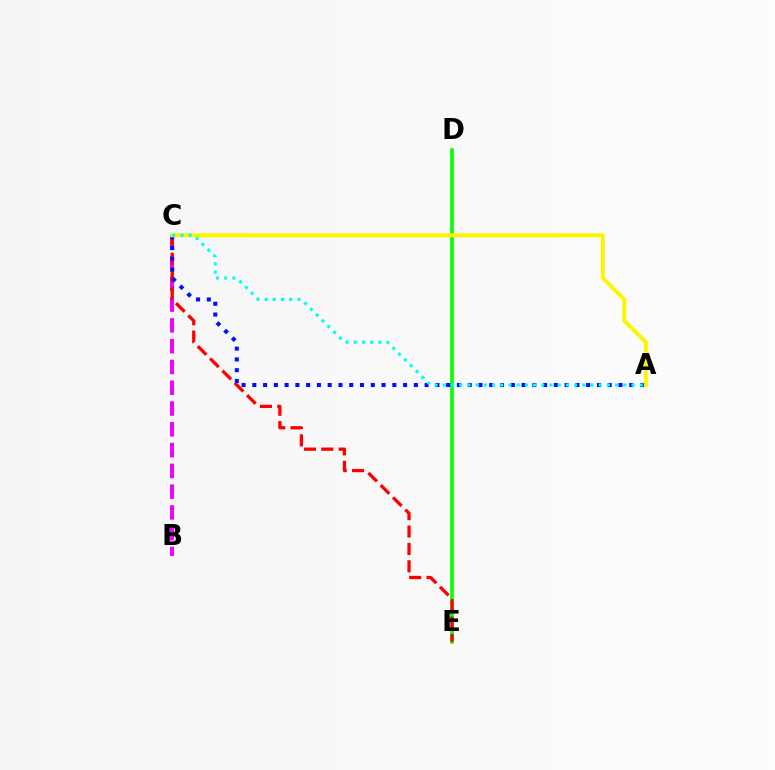{('B', 'C'): [{'color': '#ee00ff', 'line_style': 'dashed', 'thickness': 2.82}], ('D', 'E'): [{'color': '#08ff00', 'line_style': 'solid', 'thickness': 2.6}], ('C', 'E'): [{'color': '#ff0000', 'line_style': 'dashed', 'thickness': 2.36}], ('A', 'C'): [{'color': '#0010ff', 'line_style': 'dotted', 'thickness': 2.93}, {'color': '#fcf500', 'line_style': 'solid', 'thickness': 2.86}, {'color': '#00fff6', 'line_style': 'dotted', 'thickness': 2.23}]}